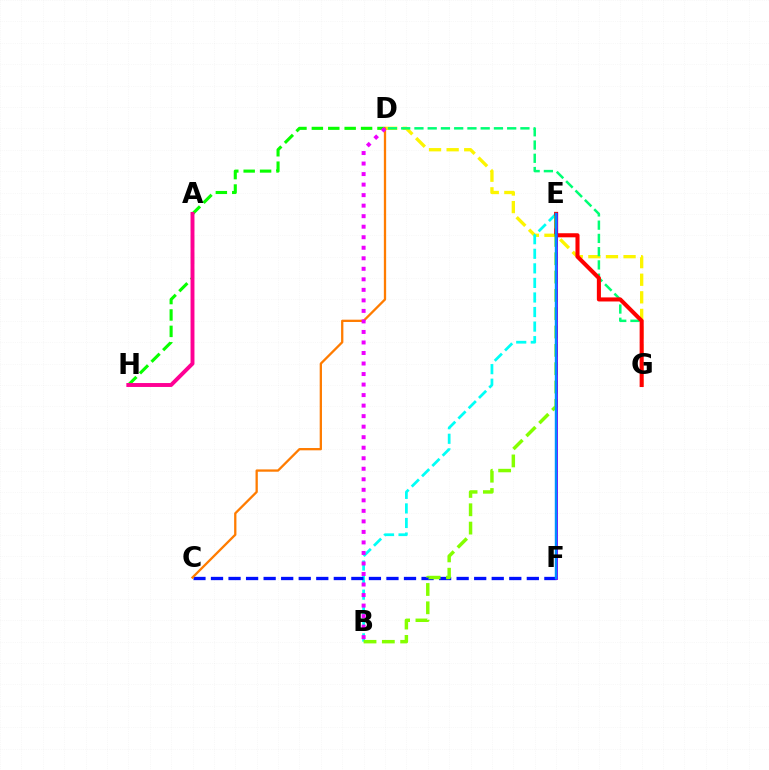{('D', 'G'): [{'color': '#fcf500', 'line_style': 'dashed', 'thickness': 2.39}, {'color': '#00ff74', 'line_style': 'dashed', 'thickness': 1.8}], ('B', 'E'): [{'color': '#00fff6', 'line_style': 'dashed', 'thickness': 1.98}, {'color': '#84ff00', 'line_style': 'dashed', 'thickness': 2.49}], ('E', 'G'): [{'color': '#ff0000', 'line_style': 'solid', 'thickness': 2.93}], ('C', 'F'): [{'color': '#0010ff', 'line_style': 'dashed', 'thickness': 2.38}], ('E', 'F'): [{'color': '#7200ff', 'line_style': 'solid', 'thickness': 2.04}, {'color': '#008cff', 'line_style': 'solid', 'thickness': 1.74}], ('D', 'H'): [{'color': '#08ff00', 'line_style': 'dashed', 'thickness': 2.23}], ('C', 'D'): [{'color': '#ff7c00', 'line_style': 'solid', 'thickness': 1.65}], ('B', 'D'): [{'color': '#ee00ff', 'line_style': 'dotted', 'thickness': 2.86}], ('A', 'H'): [{'color': '#ff0094', 'line_style': 'solid', 'thickness': 2.83}]}